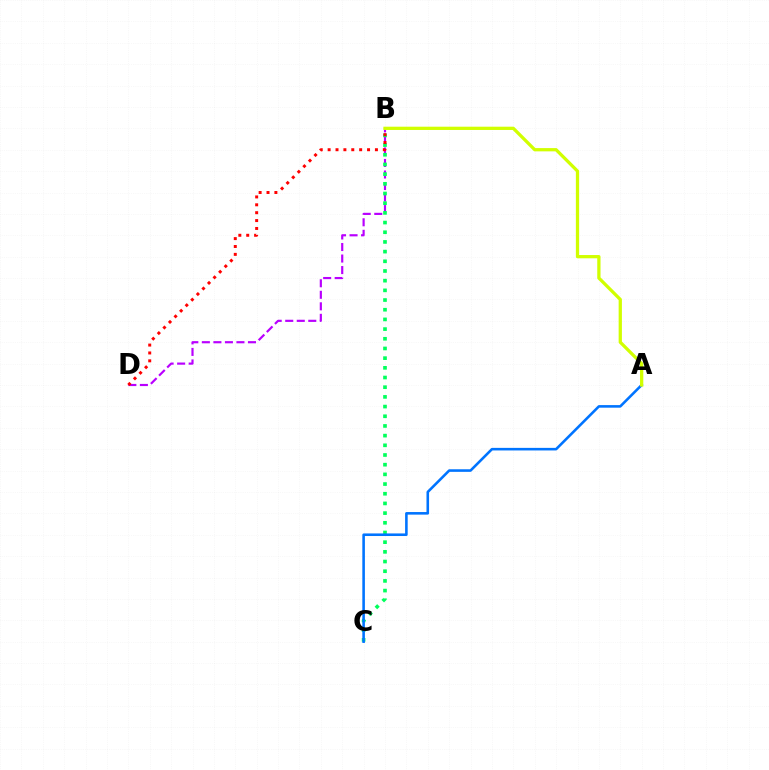{('B', 'D'): [{'color': '#b900ff', 'line_style': 'dashed', 'thickness': 1.57}, {'color': '#ff0000', 'line_style': 'dotted', 'thickness': 2.14}], ('B', 'C'): [{'color': '#00ff5c', 'line_style': 'dotted', 'thickness': 2.63}], ('A', 'C'): [{'color': '#0074ff', 'line_style': 'solid', 'thickness': 1.86}], ('A', 'B'): [{'color': '#d1ff00', 'line_style': 'solid', 'thickness': 2.35}]}